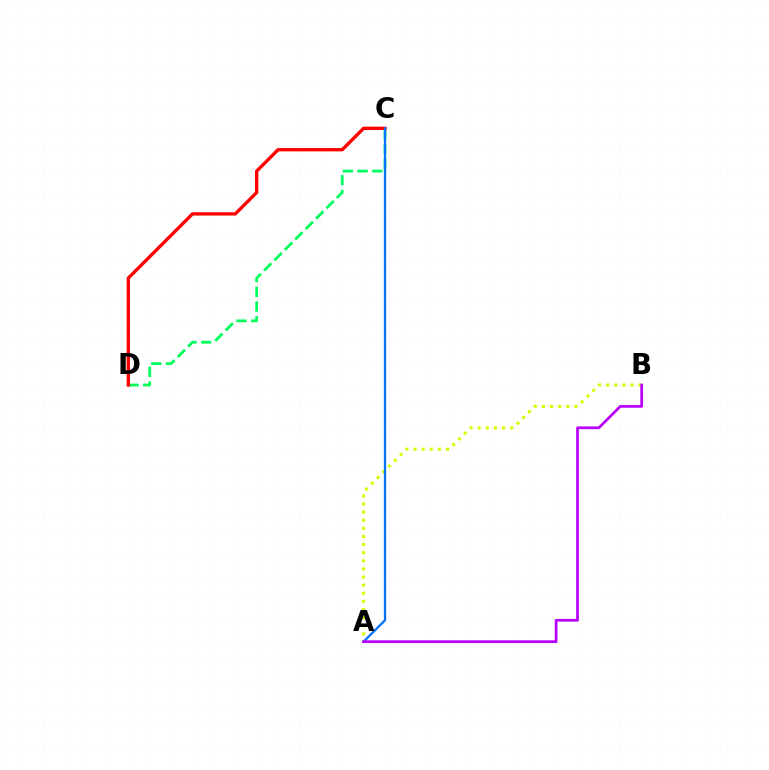{('C', 'D'): [{'color': '#00ff5c', 'line_style': 'dashed', 'thickness': 2.0}, {'color': '#ff0000', 'line_style': 'solid', 'thickness': 2.39}], ('A', 'B'): [{'color': '#d1ff00', 'line_style': 'dotted', 'thickness': 2.21}, {'color': '#b900ff', 'line_style': 'solid', 'thickness': 1.96}], ('A', 'C'): [{'color': '#0074ff', 'line_style': 'solid', 'thickness': 1.66}]}